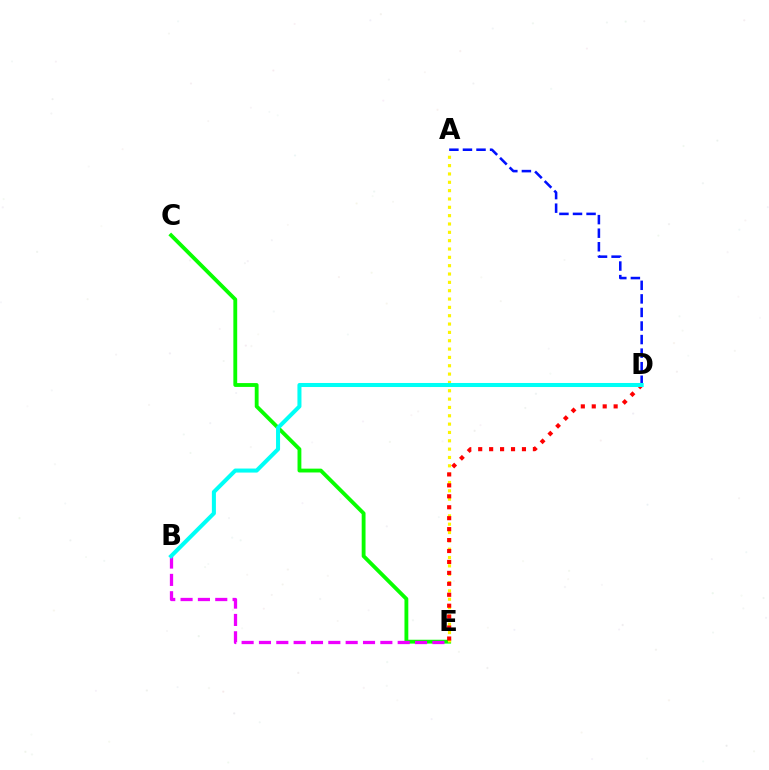{('C', 'E'): [{'color': '#08ff00', 'line_style': 'solid', 'thickness': 2.76}], ('B', 'E'): [{'color': '#ee00ff', 'line_style': 'dashed', 'thickness': 2.36}], ('A', 'E'): [{'color': '#fcf500', 'line_style': 'dotted', 'thickness': 2.27}], ('D', 'E'): [{'color': '#ff0000', 'line_style': 'dotted', 'thickness': 2.97}], ('A', 'D'): [{'color': '#0010ff', 'line_style': 'dashed', 'thickness': 1.84}], ('B', 'D'): [{'color': '#00fff6', 'line_style': 'solid', 'thickness': 2.91}]}